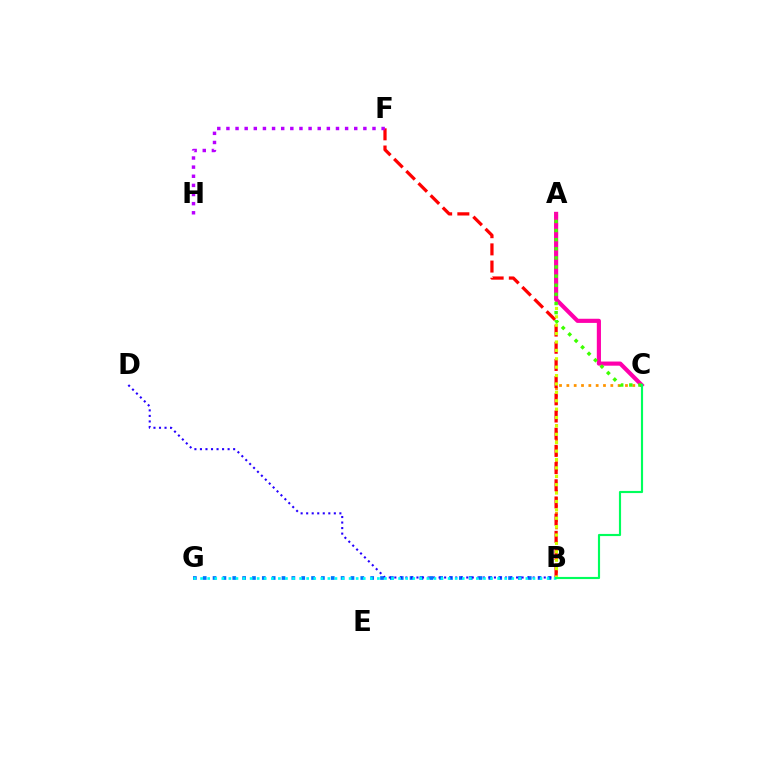{('B', 'C'): [{'color': '#ff9400', 'line_style': 'dotted', 'thickness': 1.99}, {'color': '#00ff5c', 'line_style': 'solid', 'thickness': 1.55}], ('B', 'G'): [{'color': '#0074ff', 'line_style': 'dotted', 'thickness': 2.68}, {'color': '#00fff6', 'line_style': 'dotted', 'thickness': 1.92}], ('B', 'F'): [{'color': '#ff0000', 'line_style': 'dashed', 'thickness': 2.33}], ('B', 'D'): [{'color': '#2500ff', 'line_style': 'dotted', 'thickness': 1.5}], ('F', 'H'): [{'color': '#b900ff', 'line_style': 'dotted', 'thickness': 2.48}], ('A', 'B'): [{'color': '#d1ff00', 'line_style': 'dotted', 'thickness': 2.28}], ('A', 'C'): [{'color': '#ff00ac', 'line_style': 'solid', 'thickness': 2.98}, {'color': '#3dff00', 'line_style': 'dotted', 'thickness': 2.48}]}